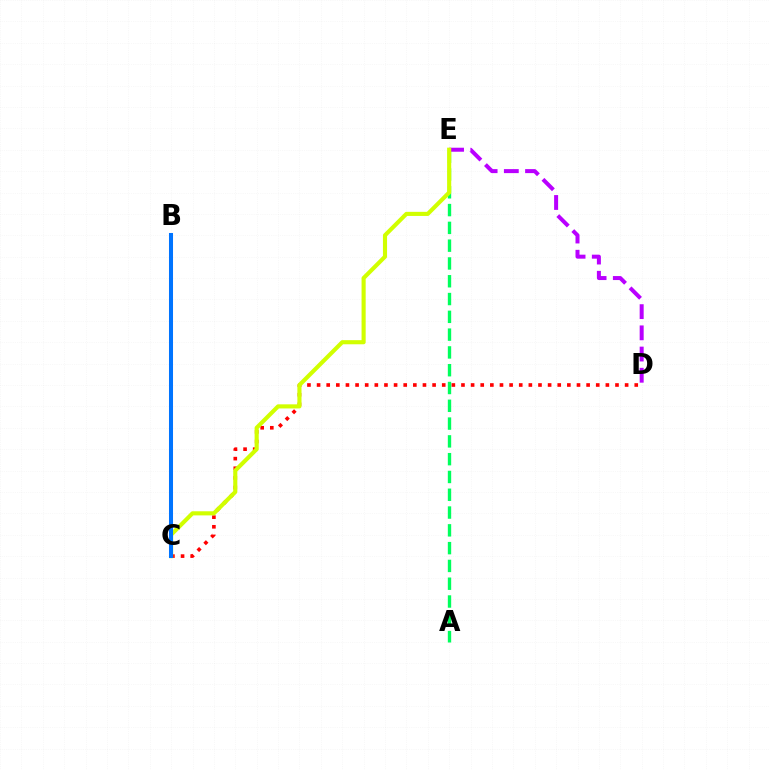{('C', 'D'): [{'color': '#ff0000', 'line_style': 'dotted', 'thickness': 2.62}], ('A', 'E'): [{'color': '#00ff5c', 'line_style': 'dashed', 'thickness': 2.42}], ('D', 'E'): [{'color': '#b900ff', 'line_style': 'dashed', 'thickness': 2.88}], ('C', 'E'): [{'color': '#d1ff00', 'line_style': 'solid', 'thickness': 2.96}], ('B', 'C'): [{'color': '#0074ff', 'line_style': 'solid', 'thickness': 2.9}]}